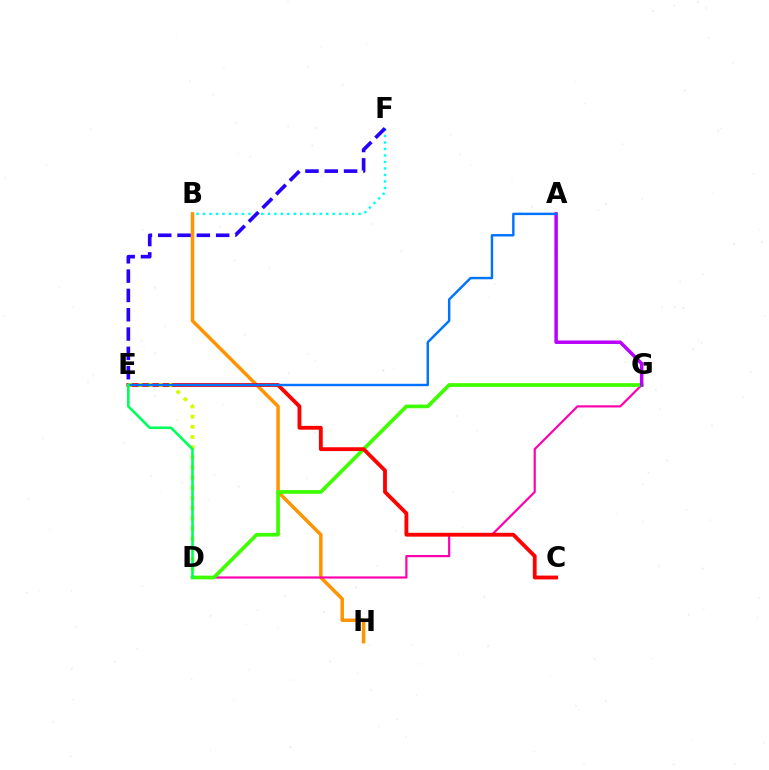{('B', 'H'): [{'color': '#ff9400', 'line_style': 'solid', 'thickness': 2.52}], ('D', 'G'): [{'color': '#ff00ac', 'line_style': 'solid', 'thickness': 1.57}, {'color': '#3dff00', 'line_style': 'solid', 'thickness': 2.66}], ('C', 'E'): [{'color': '#ff0000', 'line_style': 'solid', 'thickness': 2.76}], ('B', 'F'): [{'color': '#00fff6', 'line_style': 'dotted', 'thickness': 1.76}], ('D', 'E'): [{'color': '#d1ff00', 'line_style': 'dotted', 'thickness': 2.76}, {'color': '#00ff5c', 'line_style': 'solid', 'thickness': 1.9}], ('A', 'G'): [{'color': '#b900ff', 'line_style': 'solid', 'thickness': 2.5}], ('E', 'F'): [{'color': '#2500ff', 'line_style': 'dashed', 'thickness': 2.62}], ('A', 'E'): [{'color': '#0074ff', 'line_style': 'solid', 'thickness': 1.75}]}